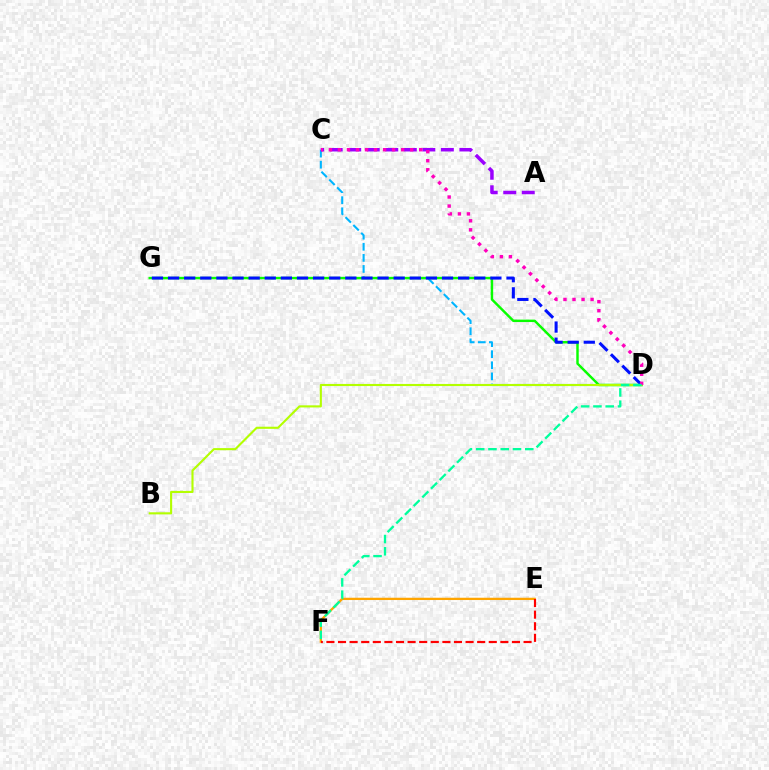{('C', 'D'): [{'color': '#00b5ff', 'line_style': 'dashed', 'thickness': 1.51}, {'color': '#ff00bd', 'line_style': 'dotted', 'thickness': 2.45}], ('D', 'G'): [{'color': '#08ff00', 'line_style': 'solid', 'thickness': 1.76}, {'color': '#0010ff', 'line_style': 'dashed', 'thickness': 2.19}], ('E', 'F'): [{'color': '#ffa500', 'line_style': 'solid', 'thickness': 1.65}, {'color': '#ff0000', 'line_style': 'dashed', 'thickness': 1.58}], ('A', 'C'): [{'color': '#9b00ff', 'line_style': 'dashed', 'thickness': 2.52}], ('B', 'D'): [{'color': '#b3ff00', 'line_style': 'solid', 'thickness': 1.52}], ('D', 'F'): [{'color': '#00ff9d', 'line_style': 'dashed', 'thickness': 1.67}]}